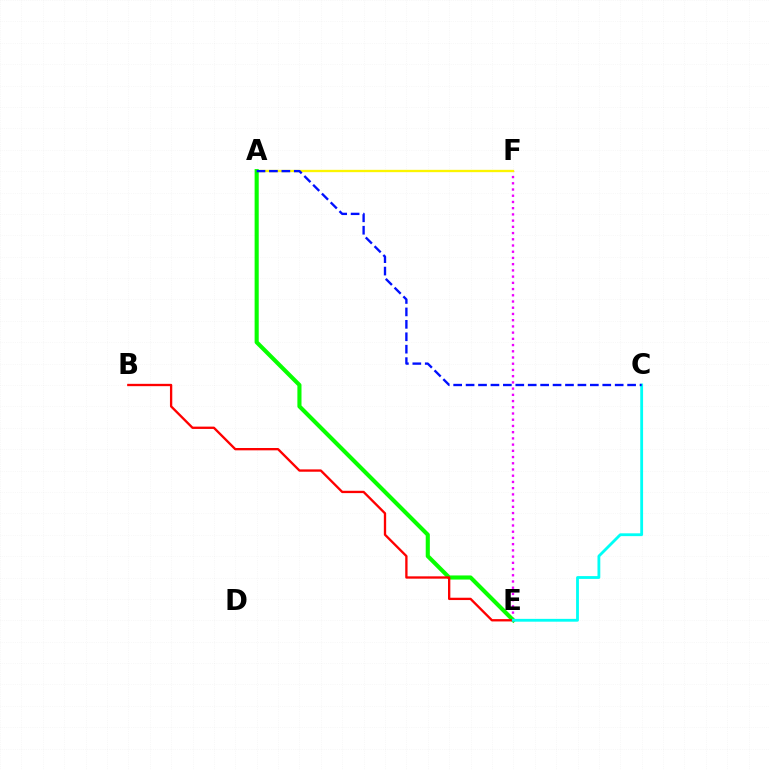{('E', 'F'): [{'color': '#ee00ff', 'line_style': 'dotted', 'thickness': 1.69}], ('A', 'F'): [{'color': '#fcf500', 'line_style': 'solid', 'thickness': 1.68}], ('A', 'E'): [{'color': '#08ff00', 'line_style': 'solid', 'thickness': 2.95}], ('B', 'E'): [{'color': '#ff0000', 'line_style': 'solid', 'thickness': 1.68}], ('C', 'E'): [{'color': '#00fff6', 'line_style': 'solid', 'thickness': 2.03}], ('A', 'C'): [{'color': '#0010ff', 'line_style': 'dashed', 'thickness': 1.69}]}